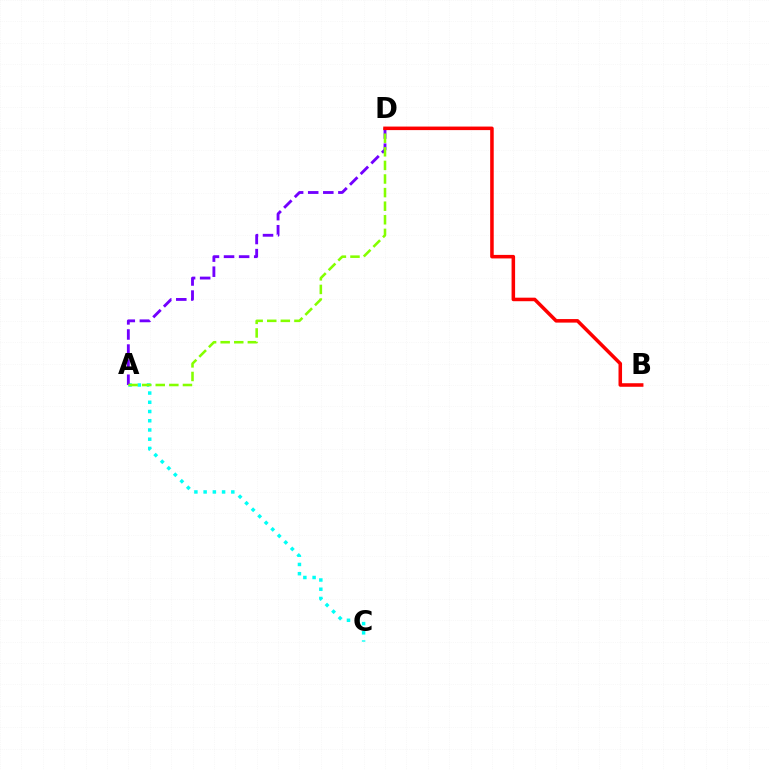{('A', 'C'): [{'color': '#00fff6', 'line_style': 'dotted', 'thickness': 2.51}], ('A', 'D'): [{'color': '#7200ff', 'line_style': 'dashed', 'thickness': 2.05}, {'color': '#84ff00', 'line_style': 'dashed', 'thickness': 1.85}], ('B', 'D'): [{'color': '#ff0000', 'line_style': 'solid', 'thickness': 2.55}]}